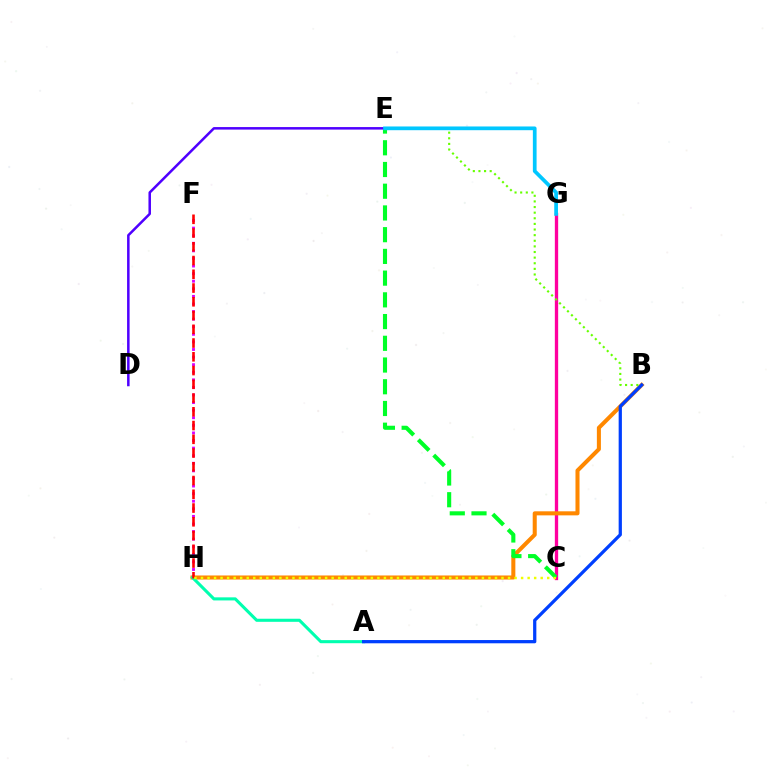{('F', 'H'): [{'color': '#d600ff', 'line_style': 'dotted', 'thickness': 2.06}, {'color': '#ff0000', 'line_style': 'dashed', 'thickness': 1.87}], ('C', 'G'): [{'color': '#ff00a0', 'line_style': 'solid', 'thickness': 2.39}], ('B', 'H'): [{'color': '#ff8800', 'line_style': 'solid', 'thickness': 2.91}], ('C', 'E'): [{'color': '#00ff27', 'line_style': 'dashed', 'thickness': 2.95}], ('A', 'H'): [{'color': '#00ffaf', 'line_style': 'solid', 'thickness': 2.22}], ('A', 'B'): [{'color': '#003fff', 'line_style': 'solid', 'thickness': 2.34}], ('C', 'H'): [{'color': '#eeff00', 'line_style': 'dotted', 'thickness': 1.77}], ('B', 'E'): [{'color': '#66ff00', 'line_style': 'dotted', 'thickness': 1.53}], ('D', 'E'): [{'color': '#4f00ff', 'line_style': 'solid', 'thickness': 1.81}], ('E', 'G'): [{'color': '#00c7ff', 'line_style': 'solid', 'thickness': 2.68}]}